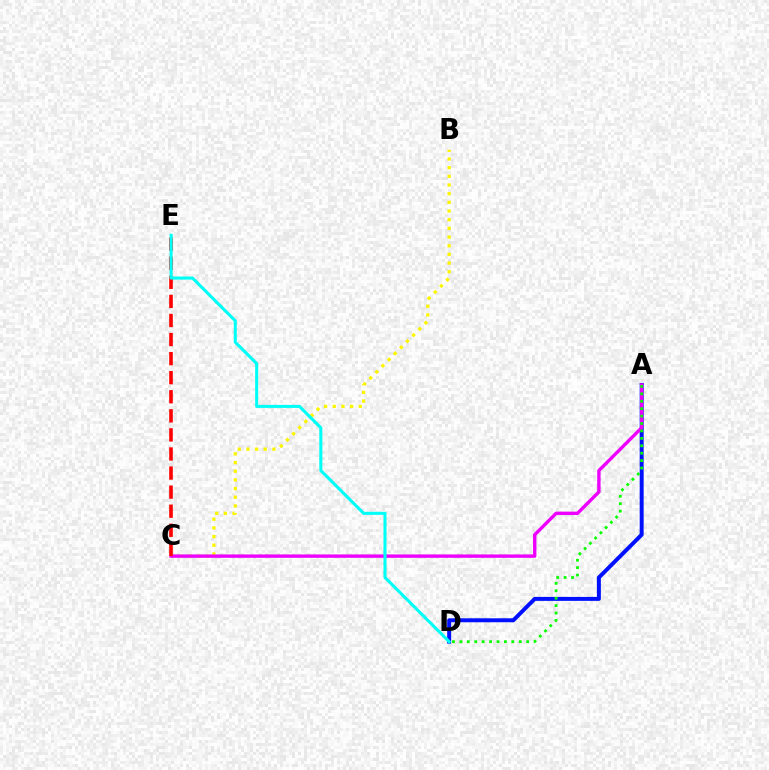{('A', 'D'): [{'color': '#0010ff', 'line_style': 'solid', 'thickness': 2.86}, {'color': '#08ff00', 'line_style': 'dotted', 'thickness': 2.02}], ('B', 'C'): [{'color': '#fcf500', 'line_style': 'dotted', 'thickness': 2.36}], ('A', 'C'): [{'color': '#ee00ff', 'line_style': 'solid', 'thickness': 2.44}], ('C', 'E'): [{'color': '#ff0000', 'line_style': 'dashed', 'thickness': 2.59}], ('D', 'E'): [{'color': '#00fff6', 'line_style': 'solid', 'thickness': 2.2}]}